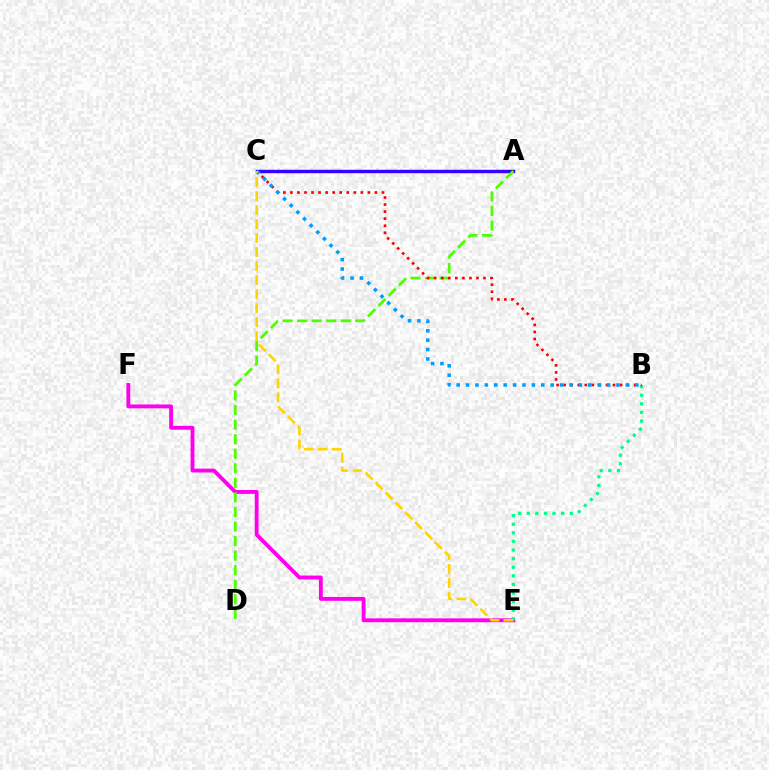{('A', 'C'): [{'color': '#3700ff', 'line_style': 'solid', 'thickness': 2.47}], ('E', 'F'): [{'color': '#ff00ed', 'line_style': 'solid', 'thickness': 2.78}], ('A', 'D'): [{'color': '#4fff00', 'line_style': 'dashed', 'thickness': 1.98}], ('B', 'E'): [{'color': '#00ff86', 'line_style': 'dotted', 'thickness': 2.34}], ('B', 'C'): [{'color': '#ff0000', 'line_style': 'dotted', 'thickness': 1.91}, {'color': '#009eff', 'line_style': 'dotted', 'thickness': 2.55}], ('C', 'E'): [{'color': '#ffd500', 'line_style': 'dashed', 'thickness': 1.9}]}